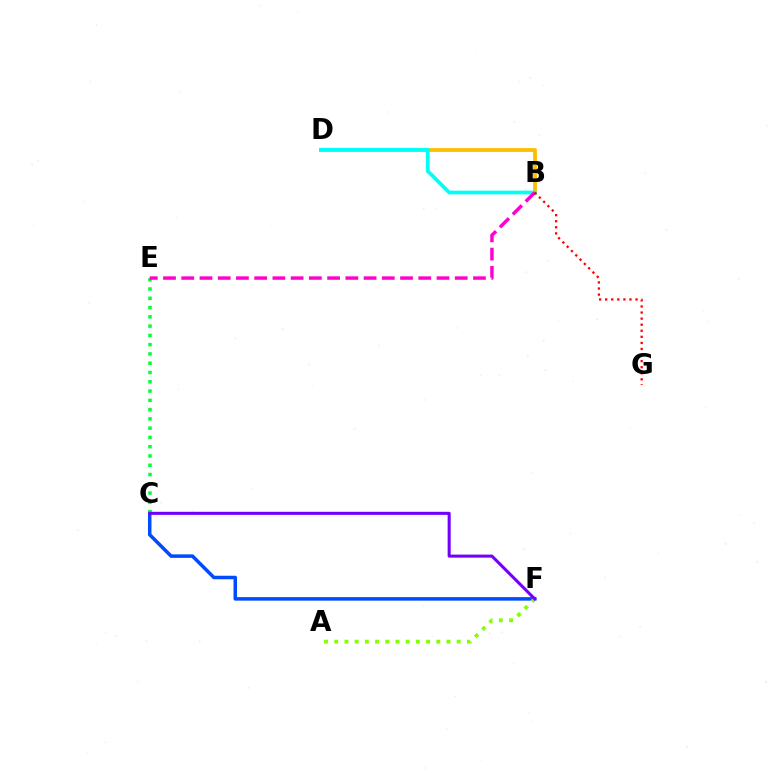{('C', 'F'): [{'color': '#004bff', 'line_style': 'solid', 'thickness': 2.53}, {'color': '#7200ff', 'line_style': 'solid', 'thickness': 2.19}], ('B', 'D'): [{'color': '#ffbd00', 'line_style': 'solid', 'thickness': 2.75}, {'color': '#00fff6', 'line_style': 'solid', 'thickness': 2.66}], ('A', 'F'): [{'color': '#84ff00', 'line_style': 'dotted', 'thickness': 2.77}], ('C', 'E'): [{'color': '#00ff39', 'line_style': 'dotted', 'thickness': 2.52}], ('B', 'E'): [{'color': '#ff00cf', 'line_style': 'dashed', 'thickness': 2.48}], ('B', 'G'): [{'color': '#ff0000', 'line_style': 'dotted', 'thickness': 1.65}]}